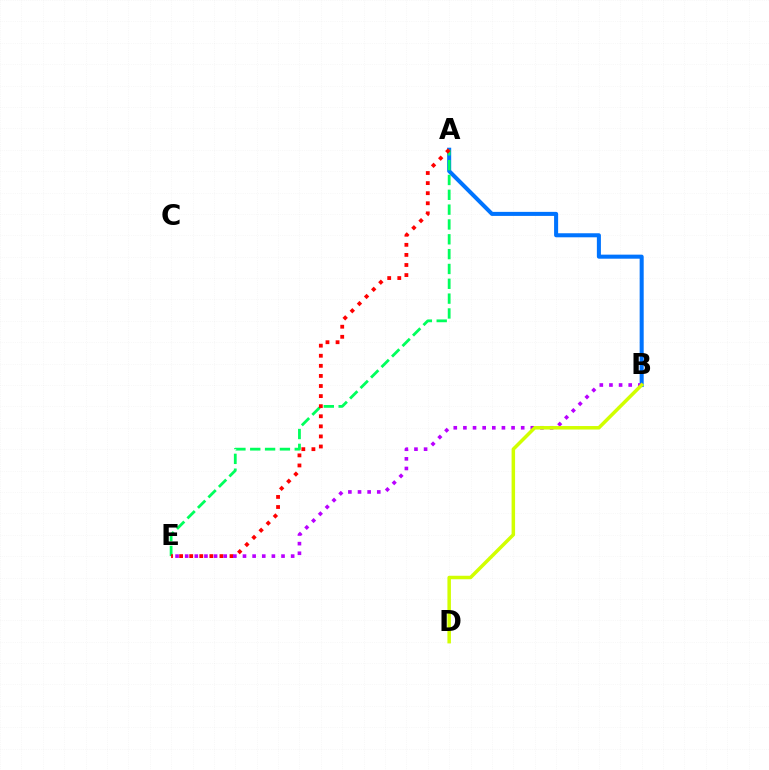{('A', 'B'): [{'color': '#0074ff', 'line_style': 'solid', 'thickness': 2.91}], ('A', 'E'): [{'color': '#00ff5c', 'line_style': 'dashed', 'thickness': 2.01}, {'color': '#ff0000', 'line_style': 'dotted', 'thickness': 2.74}], ('B', 'E'): [{'color': '#b900ff', 'line_style': 'dotted', 'thickness': 2.62}], ('B', 'D'): [{'color': '#d1ff00', 'line_style': 'solid', 'thickness': 2.52}]}